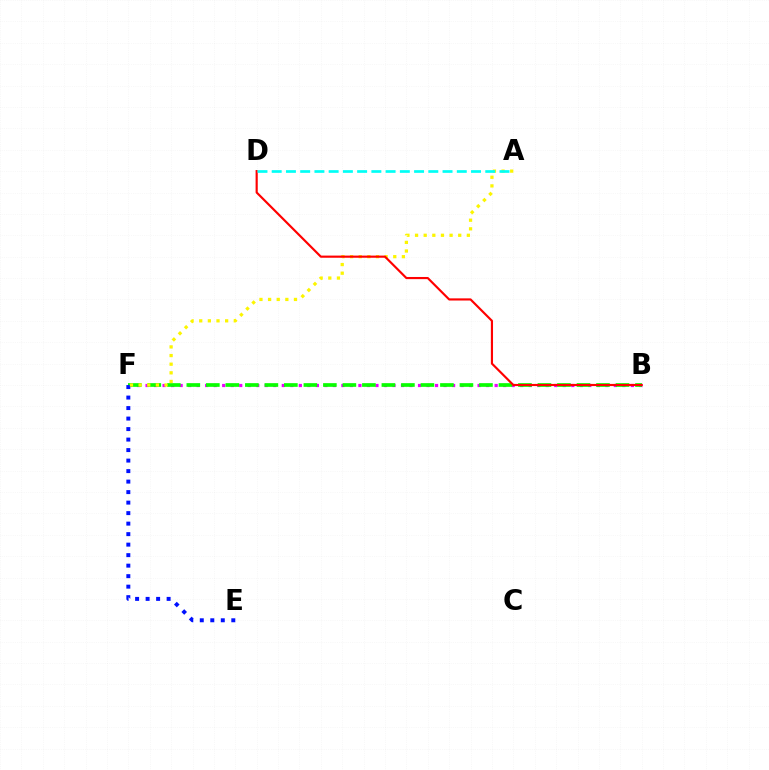{('B', 'F'): [{'color': '#ee00ff', 'line_style': 'dotted', 'thickness': 2.31}, {'color': '#08ff00', 'line_style': 'dashed', 'thickness': 2.65}], ('E', 'F'): [{'color': '#0010ff', 'line_style': 'dotted', 'thickness': 2.85}], ('A', 'F'): [{'color': '#fcf500', 'line_style': 'dotted', 'thickness': 2.35}], ('B', 'D'): [{'color': '#ff0000', 'line_style': 'solid', 'thickness': 1.56}], ('A', 'D'): [{'color': '#00fff6', 'line_style': 'dashed', 'thickness': 1.93}]}